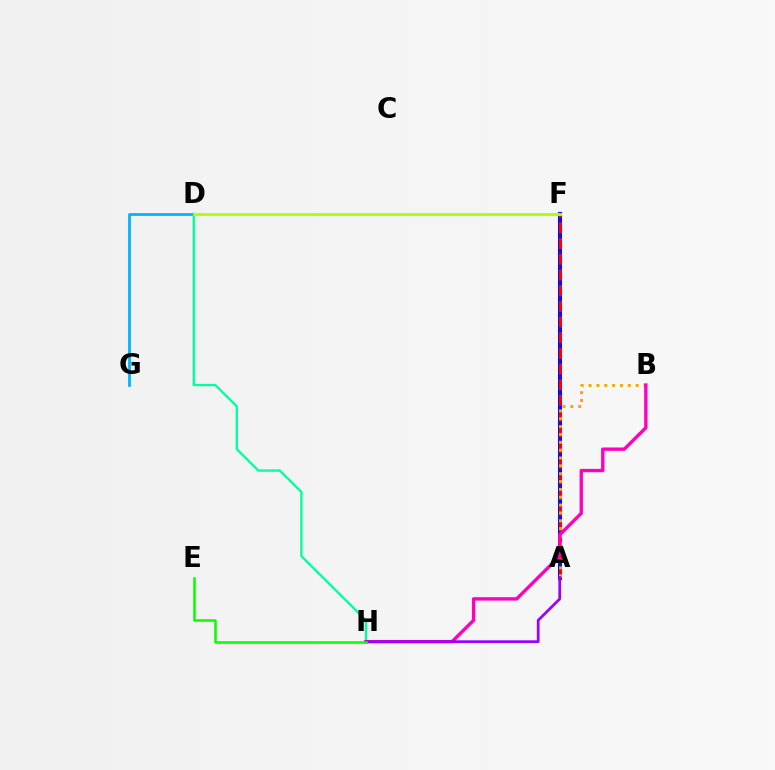{('D', 'H'): [{'color': '#00ff9d', 'line_style': 'solid', 'thickness': 1.68}], ('A', 'F'): [{'color': '#0010ff', 'line_style': 'solid', 'thickness': 2.92}, {'color': '#ff0000', 'line_style': 'dashed', 'thickness': 2.13}], ('A', 'B'): [{'color': '#ffa500', 'line_style': 'dotted', 'thickness': 2.13}], ('B', 'H'): [{'color': '#ff00bd', 'line_style': 'solid', 'thickness': 2.43}], ('A', 'H'): [{'color': '#9b00ff', 'line_style': 'solid', 'thickness': 1.97}], ('D', 'G'): [{'color': '#00b5ff', 'line_style': 'solid', 'thickness': 2.01}], ('E', 'H'): [{'color': '#08ff00', 'line_style': 'solid', 'thickness': 1.82}], ('D', 'F'): [{'color': '#b3ff00', 'line_style': 'solid', 'thickness': 2.07}]}